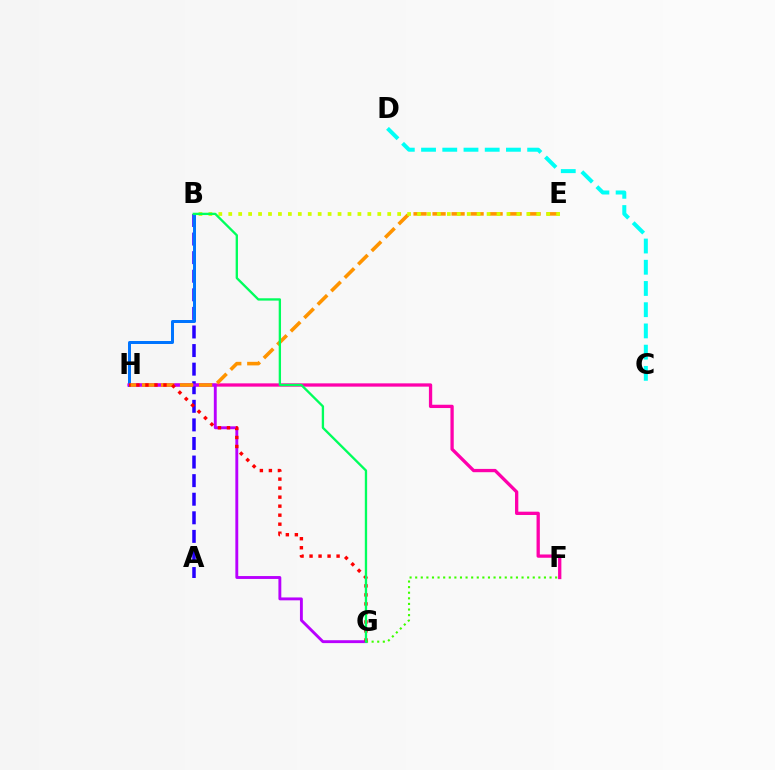{('F', 'H'): [{'color': '#ff00ac', 'line_style': 'solid', 'thickness': 2.37}], ('A', 'B'): [{'color': '#2500ff', 'line_style': 'dashed', 'thickness': 2.52}], ('B', 'H'): [{'color': '#0074ff', 'line_style': 'solid', 'thickness': 2.15}], ('G', 'H'): [{'color': '#b900ff', 'line_style': 'solid', 'thickness': 2.08}, {'color': '#ff0000', 'line_style': 'dotted', 'thickness': 2.45}], ('E', 'H'): [{'color': '#ff9400', 'line_style': 'dashed', 'thickness': 2.58}], ('F', 'G'): [{'color': '#3dff00', 'line_style': 'dotted', 'thickness': 1.52}], ('B', 'E'): [{'color': '#d1ff00', 'line_style': 'dotted', 'thickness': 2.7}], ('C', 'D'): [{'color': '#00fff6', 'line_style': 'dashed', 'thickness': 2.88}], ('B', 'G'): [{'color': '#00ff5c', 'line_style': 'solid', 'thickness': 1.67}]}